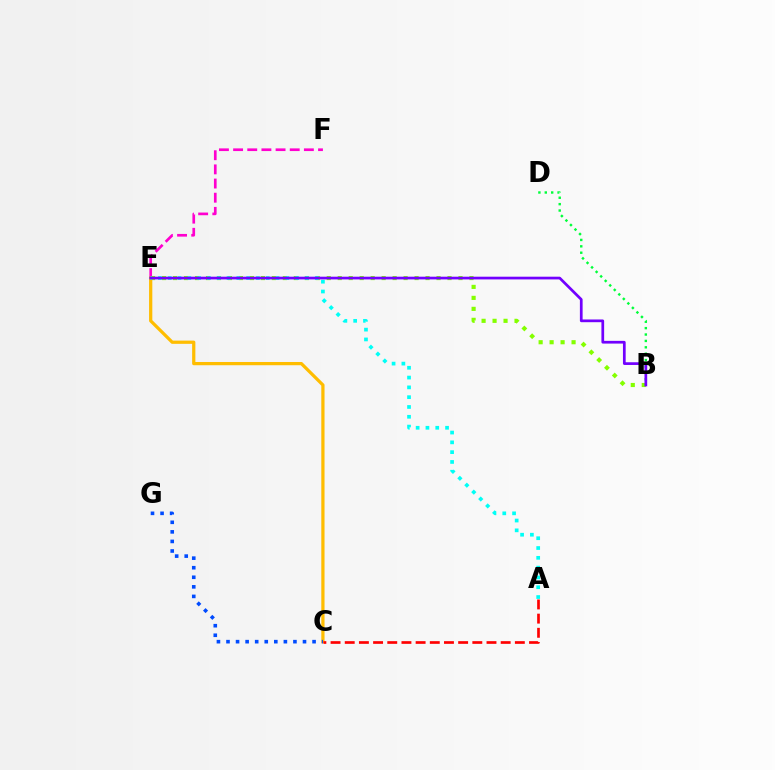{('B', 'E'): [{'color': '#84ff00', 'line_style': 'dotted', 'thickness': 2.98}, {'color': '#7200ff', 'line_style': 'solid', 'thickness': 1.96}], ('B', 'D'): [{'color': '#00ff39', 'line_style': 'dotted', 'thickness': 1.74}], ('E', 'F'): [{'color': '#ff00cf', 'line_style': 'dashed', 'thickness': 1.92}], ('C', 'E'): [{'color': '#ffbd00', 'line_style': 'solid', 'thickness': 2.33}], ('A', 'E'): [{'color': '#00fff6', 'line_style': 'dotted', 'thickness': 2.66}], ('A', 'C'): [{'color': '#ff0000', 'line_style': 'dashed', 'thickness': 1.93}], ('C', 'G'): [{'color': '#004bff', 'line_style': 'dotted', 'thickness': 2.6}]}